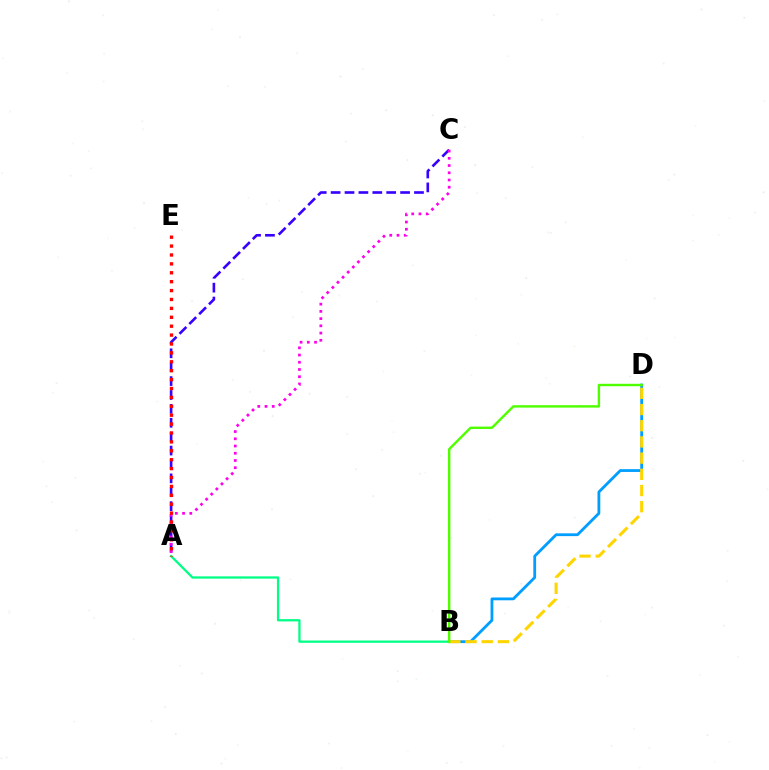{('B', 'D'): [{'color': '#009eff', 'line_style': 'solid', 'thickness': 2.02}, {'color': '#ffd500', 'line_style': 'dashed', 'thickness': 2.2}, {'color': '#4fff00', 'line_style': 'solid', 'thickness': 1.74}], ('A', 'C'): [{'color': '#3700ff', 'line_style': 'dashed', 'thickness': 1.89}, {'color': '#ff00ed', 'line_style': 'dotted', 'thickness': 1.96}], ('A', 'B'): [{'color': '#00ff86', 'line_style': 'solid', 'thickness': 1.64}], ('A', 'E'): [{'color': '#ff0000', 'line_style': 'dotted', 'thickness': 2.42}]}